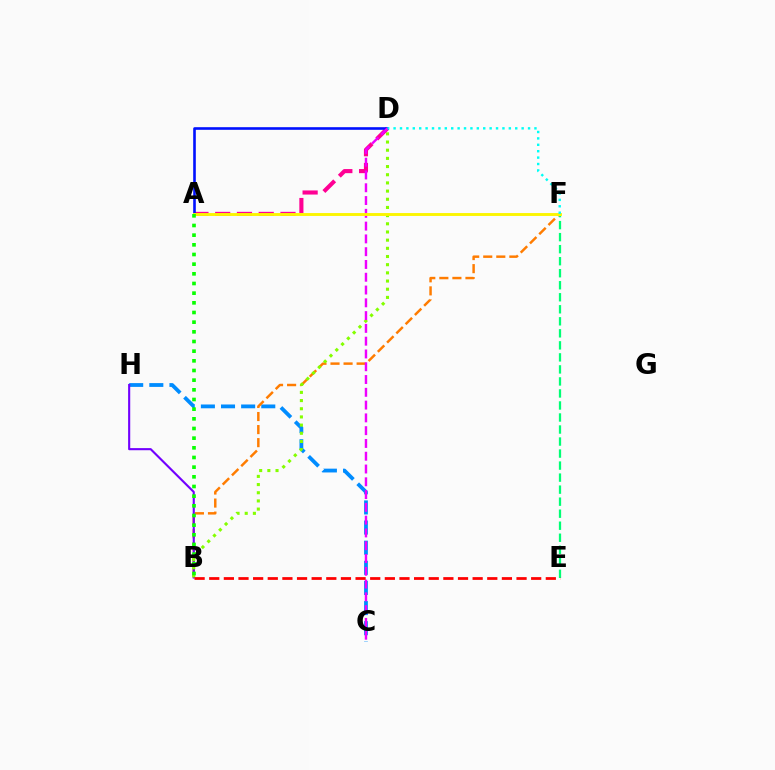{('C', 'H'): [{'color': '#008cff', 'line_style': 'dashed', 'thickness': 2.73}], ('B', 'F'): [{'color': '#ff7c00', 'line_style': 'dashed', 'thickness': 1.77}], ('B', 'H'): [{'color': '#7200ff', 'line_style': 'solid', 'thickness': 1.52}], ('E', 'F'): [{'color': '#00ff74', 'line_style': 'dashed', 'thickness': 1.63}], ('B', 'D'): [{'color': '#84ff00', 'line_style': 'dotted', 'thickness': 2.22}], ('A', 'D'): [{'color': '#ff0094', 'line_style': 'dashed', 'thickness': 2.96}, {'color': '#0010ff', 'line_style': 'solid', 'thickness': 1.88}], ('C', 'D'): [{'color': '#ee00ff', 'line_style': 'dashed', 'thickness': 1.74}], ('A', 'F'): [{'color': '#fcf500', 'line_style': 'solid', 'thickness': 2.08}], ('A', 'B'): [{'color': '#08ff00', 'line_style': 'dotted', 'thickness': 2.63}], ('B', 'E'): [{'color': '#ff0000', 'line_style': 'dashed', 'thickness': 1.99}], ('D', 'F'): [{'color': '#00fff6', 'line_style': 'dotted', 'thickness': 1.74}]}